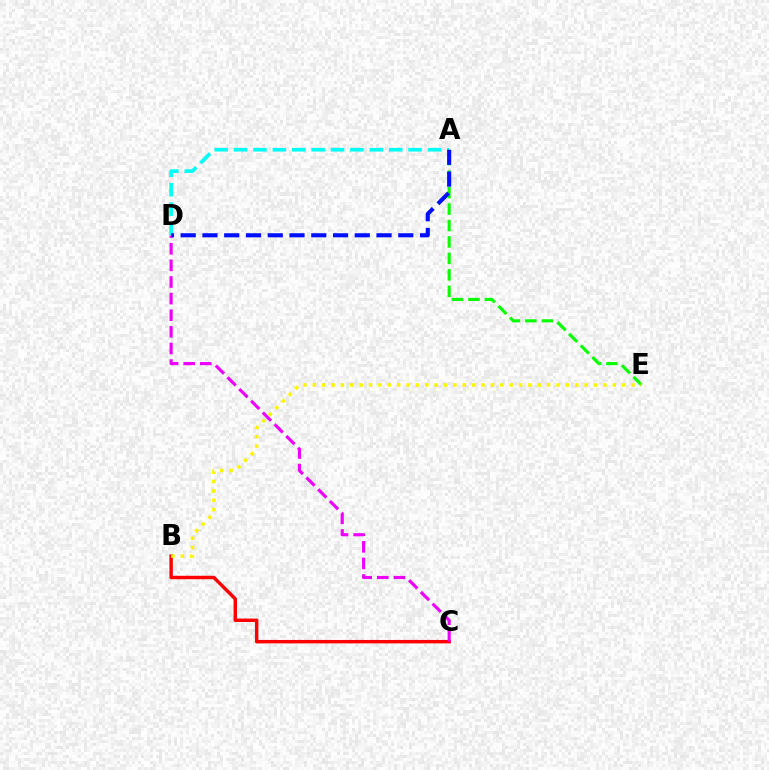{('B', 'C'): [{'color': '#ff0000', 'line_style': 'solid', 'thickness': 2.47}], ('A', 'E'): [{'color': '#08ff00', 'line_style': 'dashed', 'thickness': 2.24}], ('C', 'D'): [{'color': '#ee00ff', 'line_style': 'dashed', 'thickness': 2.26}], ('B', 'E'): [{'color': '#fcf500', 'line_style': 'dotted', 'thickness': 2.55}], ('A', 'D'): [{'color': '#00fff6', 'line_style': 'dashed', 'thickness': 2.63}, {'color': '#0010ff', 'line_style': 'dashed', 'thickness': 2.96}]}